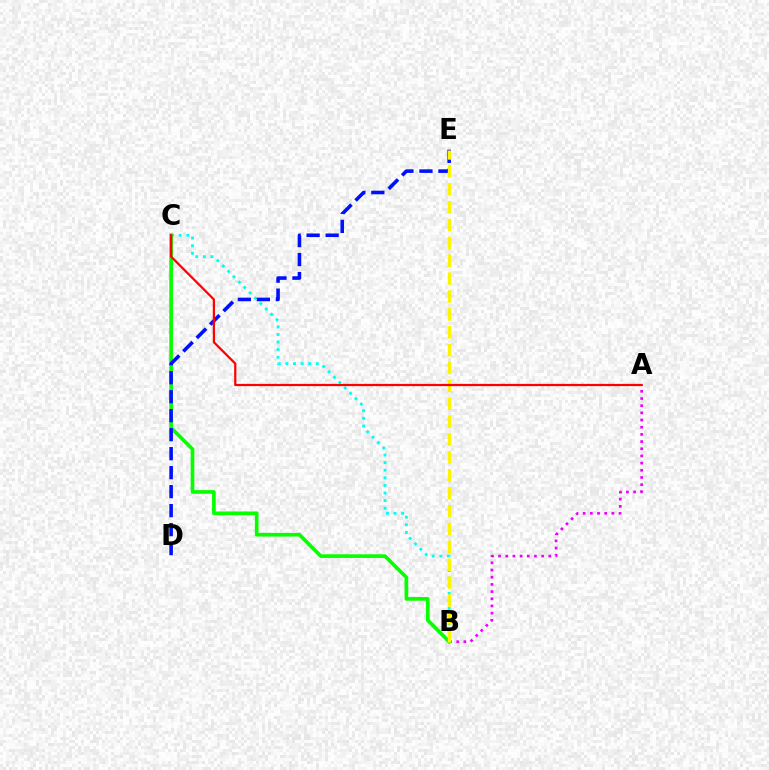{('A', 'B'): [{'color': '#ee00ff', 'line_style': 'dotted', 'thickness': 1.95}], ('B', 'C'): [{'color': '#00fff6', 'line_style': 'dotted', 'thickness': 2.06}, {'color': '#08ff00', 'line_style': 'solid', 'thickness': 2.64}], ('D', 'E'): [{'color': '#0010ff', 'line_style': 'dashed', 'thickness': 2.58}], ('B', 'E'): [{'color': '#fcf500', 'line_style': 'dashed', 'thickness': 2.43}], ('A', 'C'): [{'color': '#ff0000', 'line_style': 'solid', 'thickness': 1.61}]}